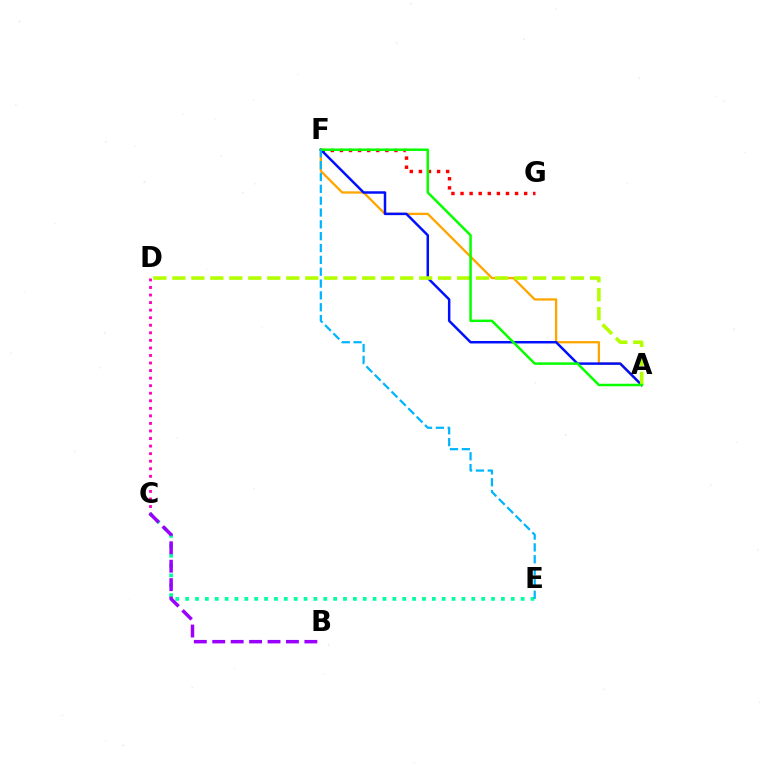{('C', 'E'): [{'color': '#00ff9d', 'line_style': 'dotted', 'thickness': 2.68}], ('A', 'F'): [{'color': '#ffa500', 'line_style': 'solid', 'thickness': 1.66}, {'color': '#0010ff', 'line_style': 'solid', 'thickness': 1.79}, {'color': '#08ff00', 'line_style': 'solid', 'thickness': 1.8}], ('F', 'G'): [{'color': '#ff0000', 'line_style': 'dotted', 'thickness': 2.47}], ('A', 'D'): [{'color': '#b3ff00', 'line_style': 'dashed', 'thickness': 2.58}], ('C', 'D'): [{'color': '#ff00bd', 'line_style': 'dotted', 'thickness': 2.05}], ('B', 'C'): [{'color': '#9b00ff', 'line_style': 'dashed', 'thickness': 2.5}], ('E', 'F'): [{'color': '#00b5ff', 'line_style': 'dashed', 'thickness': 1.61}]}